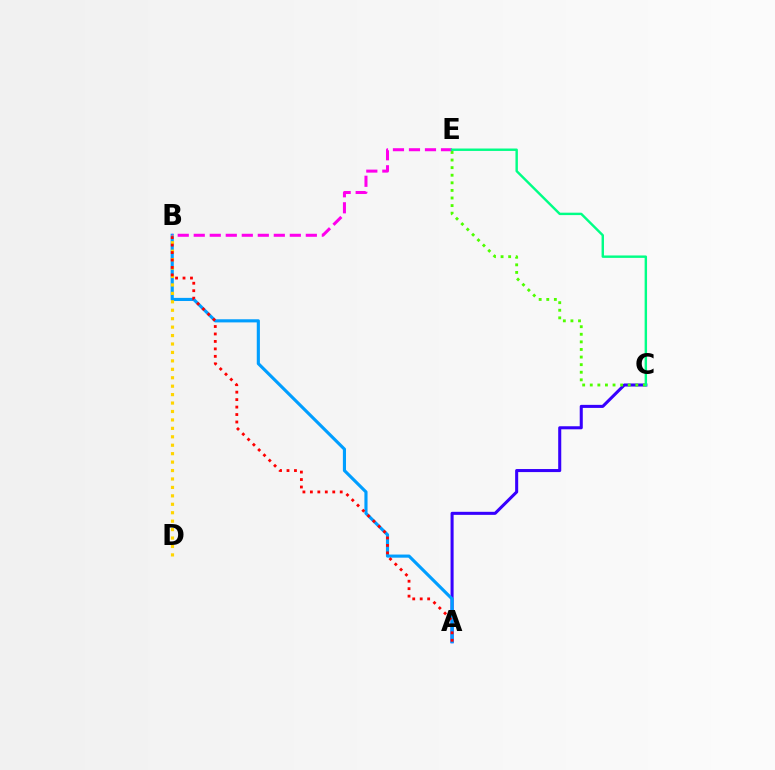{('A', 'C'): [{'color': '#3700ff', 'line_style': 'solid', 'thickness': 2.2}], ('A', 'B'): [{'color': '#009eff', 'line_style': 'solid', 'thickness': 2.25}, {'color': '#ff0000', 'line_style': 'dotted', 'thickness': 2.03}], ('C', 'E'): [{'color': '#4fff00', 'line_style': 'dotted', 'thickness': 2.06}, {'color': '#00ff86', 'line_style': 'solid', 'thickness': 1.74}], ('B', 'D'): [{'color': '#ffd500', 'line_style': 'dotted', 'thickness': 2.29}], ('B', 'E'): [{'color': '#ff00ed', 'line_style': 'dashed', 'thickness': 2.18}]}